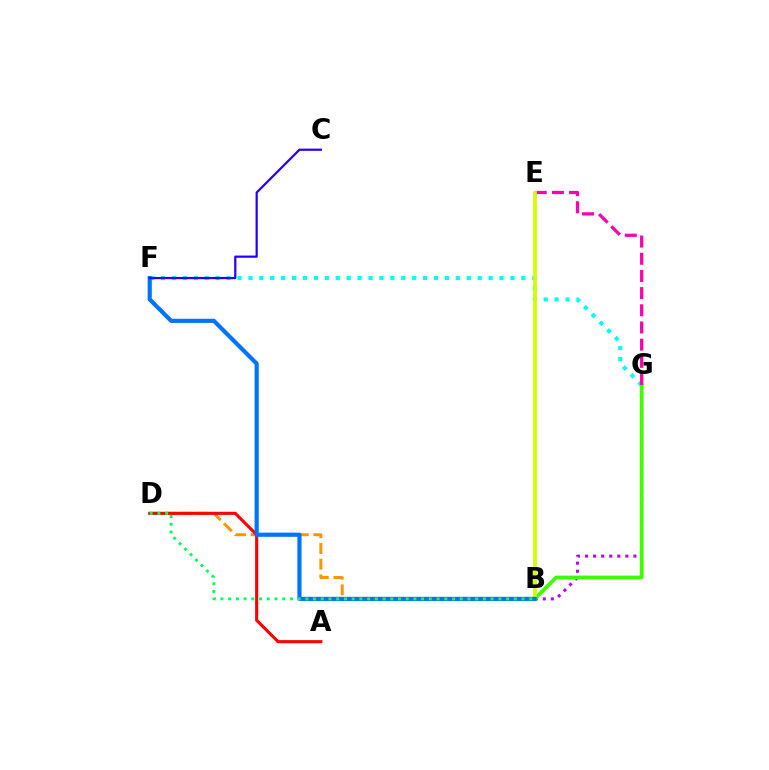{('B', 'G'): [{'color': '#b900ff', 'line_style': 'dotted', 'thickness': 2.19}, {'color': '#3dff00', 'line_style': 'solid', 'thickness': 2.7}], ('F', 'G'): [{'color': '#00fff6', 'line_style': 'dotted', 'thickness': 2.97}], ('B', 'D'): [{'color': '#ff9400', 'line_style': 'dashed', 'thickness': 2.13}, {'color': '#00ff5c', 'line_style': 'dotted', 'thickness': 2.1}], ('A', 'D'): [{'color': '#ff0000', 'line_style': 'solid', 'thickness': 2.23}], ('E', 'G'): [{'color': '#ff00ac', 'line_style': 'dashed', 'thickness': 2.33}], ('B', 'E'): [{'color': '#d1ff00', 'line_style': 'solid', 'thickness': 2.69}], ('B', 'F'): [{'color': '#0074ff', 'line_style': 'solid', 'thickness': 3.0}], ('C', 'F'): [{'color': '#2500ff', 'line_style': 'solid', 'thickness': 1.6}]}